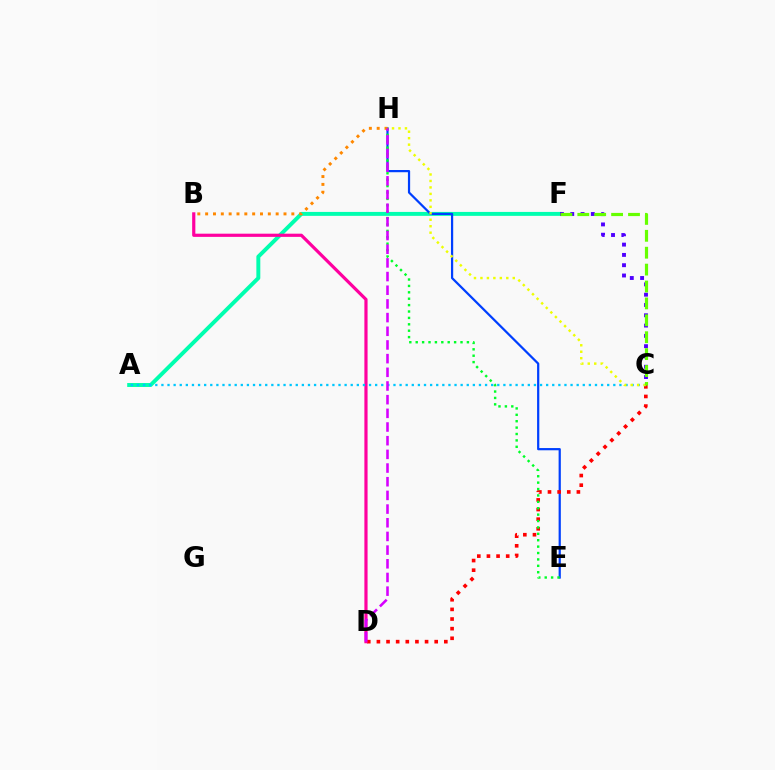{('A', 'F'): [{'color': '#00ffaf', 'line_style': 'solid', 'thickness': 2.83}], ('C', 'F'): [{'color': '#4f00ff', 'line_style': 'dotted', 'thickness': 2.8}, {'color': '#66ff00', 'line_style': 'dashed', 'thickness': 2.3}], ('E', 'H'): [{'color': '#003fff', 'line_style': 'solid', 'thickness': 1.6}, {'color': '#00ff27', 'line_style': 'dotted', 'thickness': 1.74}], ('C', 'D'): [{'color': '#ff0000', 'line_style': 'dotted', 'thickness': 2.62}], ('B', 'D'): [{'color': '#ff00a0', 'line_style': 'solid', 'thickness': 2.3}], ('A', 'C'): [{'color': '#00c7ff', 'line_style': 'dotted', 'thickness': 1.66}], ('C', 'H'): [{'color': '#eeff00', 'line_style': 'dotted', 'thickness': 1.76}], ('B', 'H'): [{'color': '#ff8800', 'line_style': 'dotted', 'thickness': 2.13}], ('D', 'H'): [{'color': '#d600ff', 'line_style': 'dashed', 'thickness': 1.86}]}